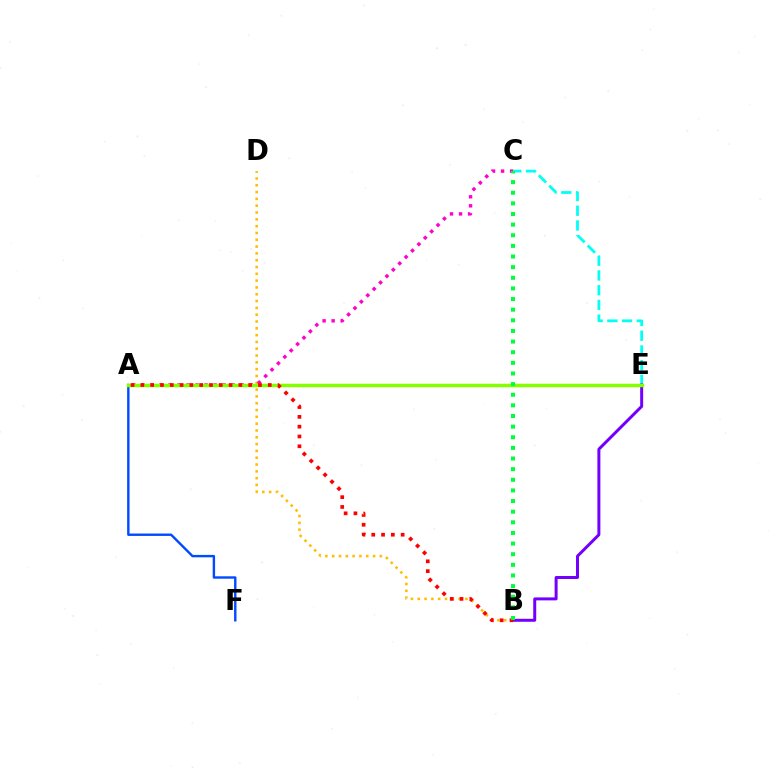{('B', 'D'): [{'color': '#ffbd00', 'line_style': 'dotted', 'thickness': 1.85}], ('A', 'C'): [{'color': '#ff00cf', 'line_style': 'dotted', 'thickness': 2.46}], ('C', 'E'): [{'color': '#00fff6', 'line_style': 'dashed', 'thickness': 2.0}], ('A', 'F'): [{'color': '#004bff', 'line_style': 'solid', 'thickness': 1.73}], ('B', 'E'): [{'color': '#7200ff', 'line_style': 'solid', 'thickness': 2.15}], ('A', 'E'): [{'color': '#84ff00', 'line_style': 'solid', 'thickness': 2.51}], ('A', 'B'): [{'color': '#ff0000', 'line_style': 'dotted', 'thickness': 2.66}], ('B', 'C'): [{'color': '#00ff39', 'line_style': 'dotted', 'thickness': 2.89}]}